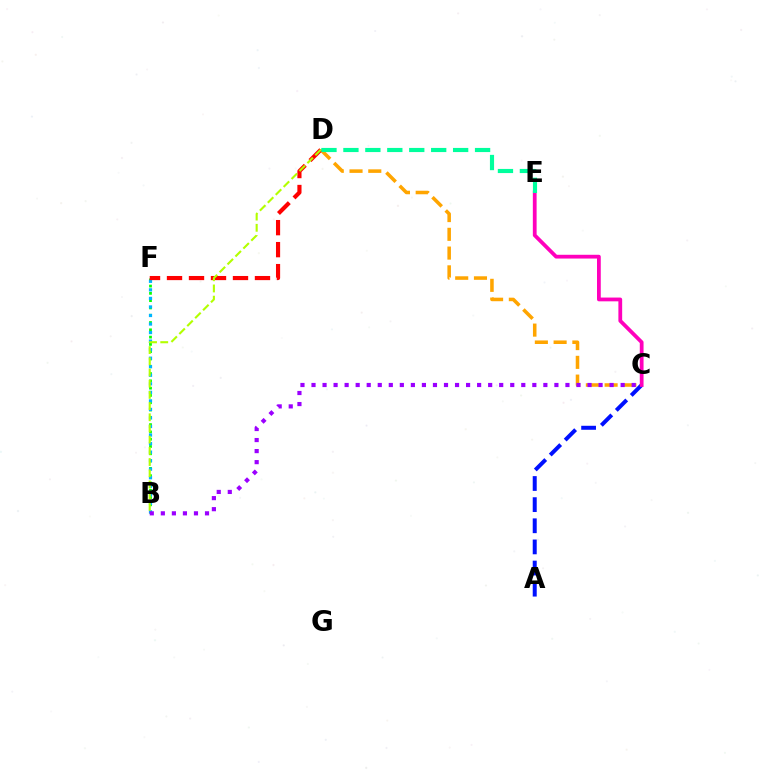{('C', 'D'): [{'color': '#ffa500', 'line_style': 'dashed', 'thickness': 2.55}], ('B', 'F'): [{'color': '#08ff00', 'line_style': 'dotted', 'thickness': 1.98}, {'color': '#00b5ff', 'line_style': 'dotted', 'thickness': 2.32}], ('A', 'C'): [{'color': '#0010ff', 'line_style': 'dashed', 'thickness': 2.87}], ('B', 'C'): [{'color': '#9b00ff', 'line_style': 'dotted', 'thickness': 3.0}], ('C', 'E'): [{'color': '#ff00bd', 'line_style': 'solid', 'thickness': 2.72}], ('D', 'F'): [{'color': '#ff0000', 'line_style': 'dashed', 'thickness': 2.99}], ('B', 'D'): [{'color': '#b3ff00', 'line_style': 'dashed', 'thickness': 1.52}], ('D', 'E'): [{'color': '#00ff9d', 'line_style': 'dashed', 'thickness': 2.98}]}